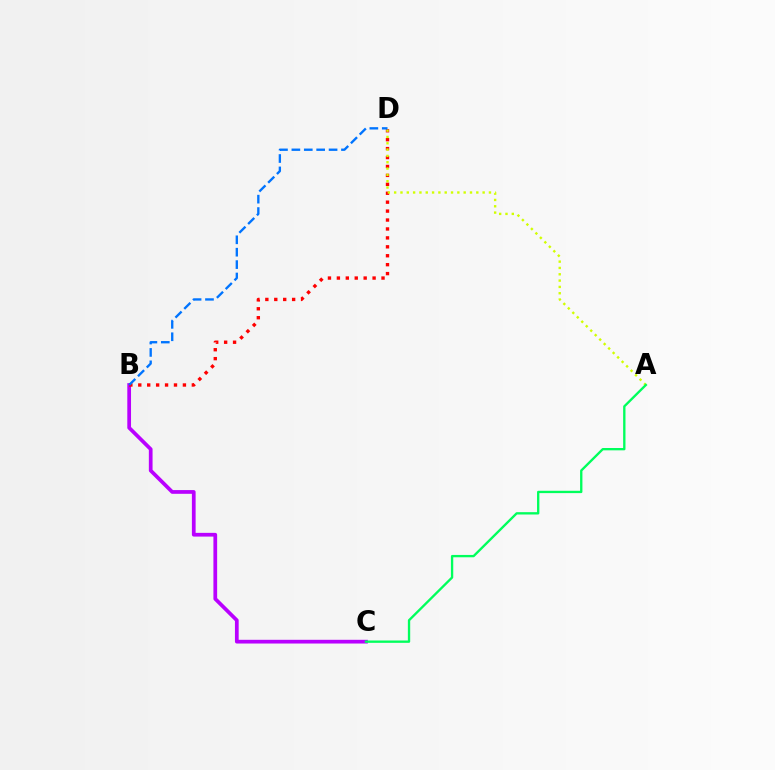{('B', 'C'): [{'color': '#b900ff', 'line_style': 'solid', 'thickness': 2.68}], ('B', 'D'): [{'color': '#ff0000', 'line_style': 'dotted', 'thickness': 2.43}, {'color': '#0074ff', 'line_style': 'dashed', 'thickness': 1.68}], ('A', 'D'): [{'color': '#d1ff00', 'line_style': 'dotted', 'thickness': 1.72}], ('A', 'C'): [{'color': '#00ff5c', 'line_style': 'solid', 'thickness': 1.68}]}